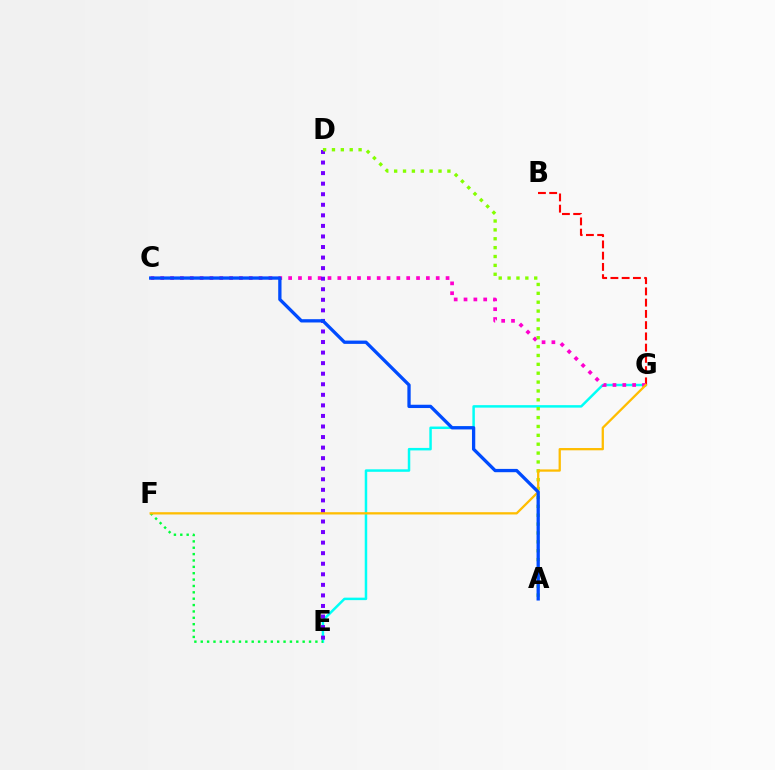{('E', 'G'): [{'color': '#00fff6', 'line_style': 'solid', 'thickness': 1.79}], ('B', 'G'): [{'color': '#ff0000', 'line_style': 'dashed', 'thickness': 1.53}], ('E', 'F'): [{'color': '#00ff39', 'line_style': 'dotted', 'thickness': 1.73}], ('C', 'G'): [{'color': '#ff00cf', 'line_style': 'dotted', 'thickness': 2.67}], ('D', 'E'): [{'color': '#7200ff', 'line_style': 'dotted', 'thickness': 2.87}], ('A', 'D'): [{'color': '#84ff00', 'line_style': 'dotted', 'thickness': 2.41}], ('F', 'G'): [{'color': '#ffbd00', 'line_style': 'solid', 'thickness': 1.64}], ('A', 'C'): [{'color': '#004bff', 'line_style': 'solid', 'thickness': 2.37}]}